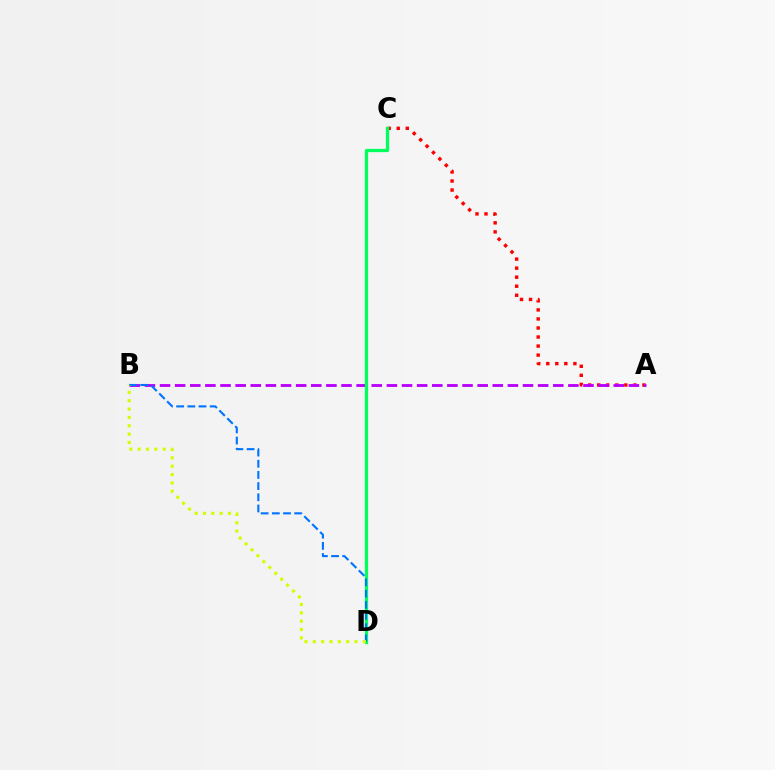{('A', 'C'): [{'color': '#ff0000', 'line_style': 'dotted', 'thickness': 2.46}], ('A', 'B'): [{'color': '#b900ff', 'line_style': 'dashed', 'thickness': 2.05}], ('C', 'D'): [{'color': '#00ff5c', 'line_style': 'solid', 'thickness': 2.36}], ('B', 'D'): [{'color': '#0074ff', 'line_style': 'dashed', 'thickness': 1.52}, {'color': '#d1ff00', 'line_style': 'dotted', 'thickness': 2.27}]}